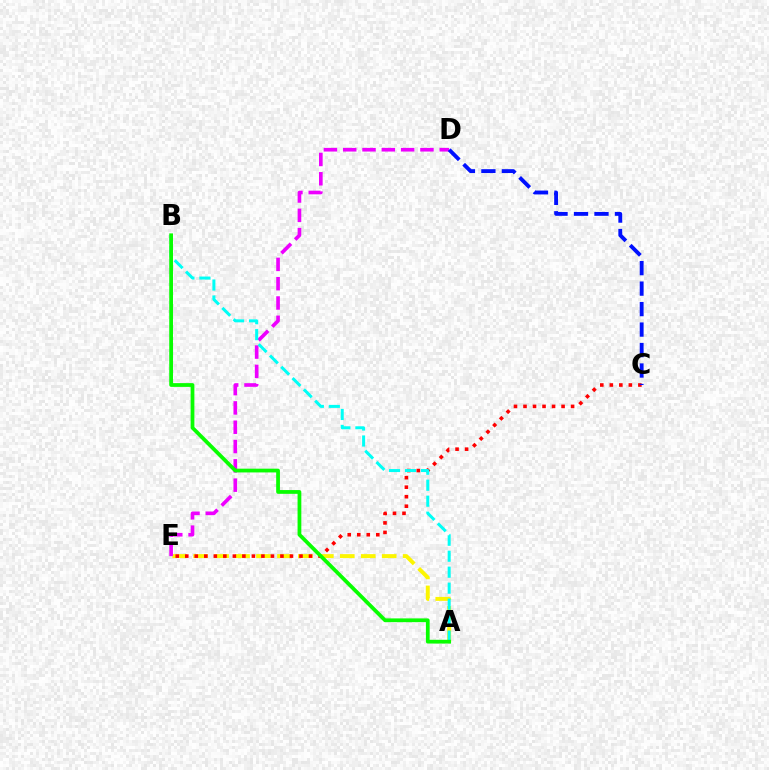{('A', 'E'): [{'color': '#fcf500', 'line_style': 'dashed', 'thickness': 2.85}], ('D', 'E'): [{'color': '#ee00ff', 'line_style': 'dashed', 'thickness': 2.62}], ('C', 'E'): [{'color': '#ff0000', 'line_style': 'dotted', 'thickness': 2.59}], ('A', 'B'): [{'color': '#00fff6', 'line_style': 'dashed', 'thickness': 2.17}, {'color': '#08ff00', 'line_style': 'solid', 'thickness': 2.71}], ('C', 'D'): [{'color': '#0010ff', 'line_style': 'dashed', 'thickness': 2.78}]}